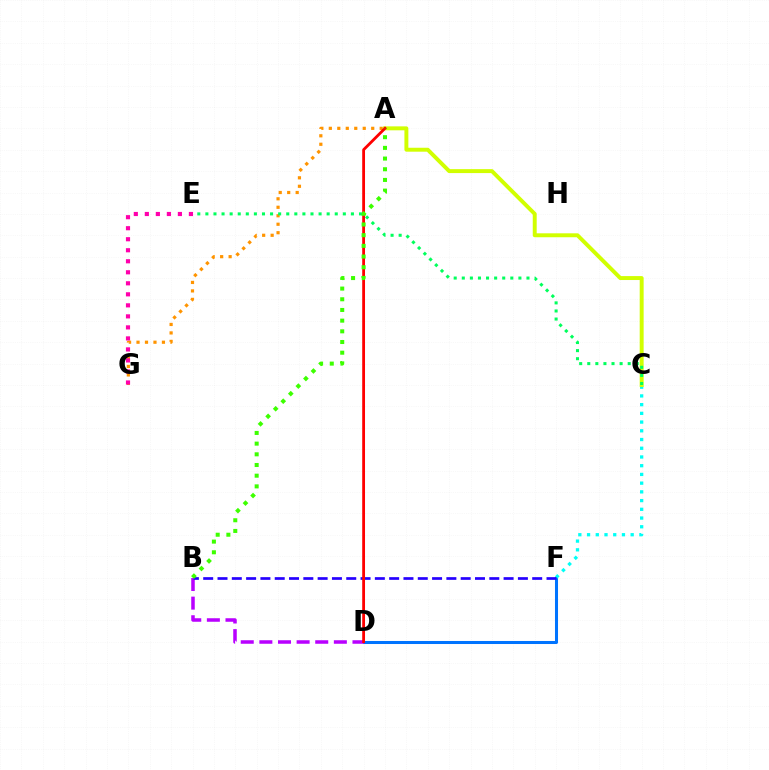{('D', 'F'): [{'color': '#0074ff', 'line_style': 'solid', 'thickness': 2.18}], ('A', 'G'): [{'color': '#ff9400', 'line_style': 'dotted', 'thickness': 2.3}], ('C', 'F'): [{'color': '#00fff6', 'line_style': 'dotted', 'thickness': 2.37}], ('B', 'D'): [{'color': '#b900ff', 'line_style': 'dashed', 'thickness': 2.53}], ('A', 'C'): [{'color': '#d1ff00', 'line_style': 'solid', 'thickness': 2.84}], ('B', 'F'): [{'color': '#2500ff', 'line_style': 'dashed', 'thickness': 1.94}], ('E', 'G'): [{'color': '#ff00ac', 'line_style': 'dotted', 'thickness': 2.99}], ('A', 'D'): [{'color': '#ff0000', 'line_style': 'solid', 'thickness': 2.02}], ('C', 'E'): [{'color': '#00ff5c', 'line_style': 'dotted', 'thickness': 2.2}], ('A', 'B'): [{'color': '#3dff00', 'line_style': 'dotted', 'thickness': 2.9}]}